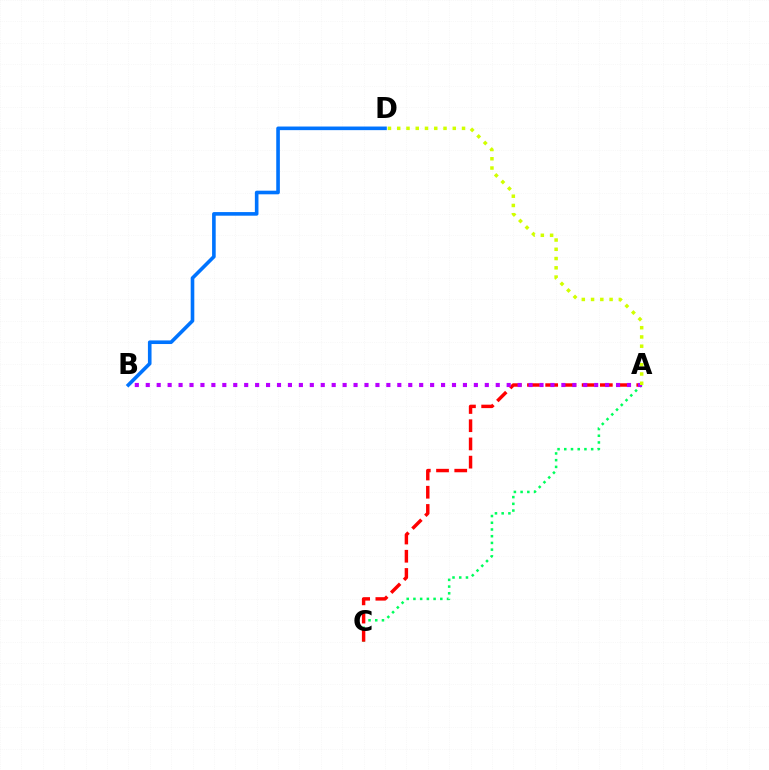{('A', 'C'): [{'color': '#00ff5c', 'line_style': 'dotted', 'thickness': 1.83}, {'color': '#ff0000', 'line_style': 'dashed', 'thickness': 2.47}], ('B', 'D'): [{'color': '#0074ff', 'line_style': 'solid', 'thickness': 2.6}], ('A', 'B'): [{'color': '#b900ff', 'line_style': 'dotted', 'thickness': 2.97}], ('A', 'D'): [{'color': '#d1ff00', 'line_style': 'dotted', 'thickness': 2.52}]}